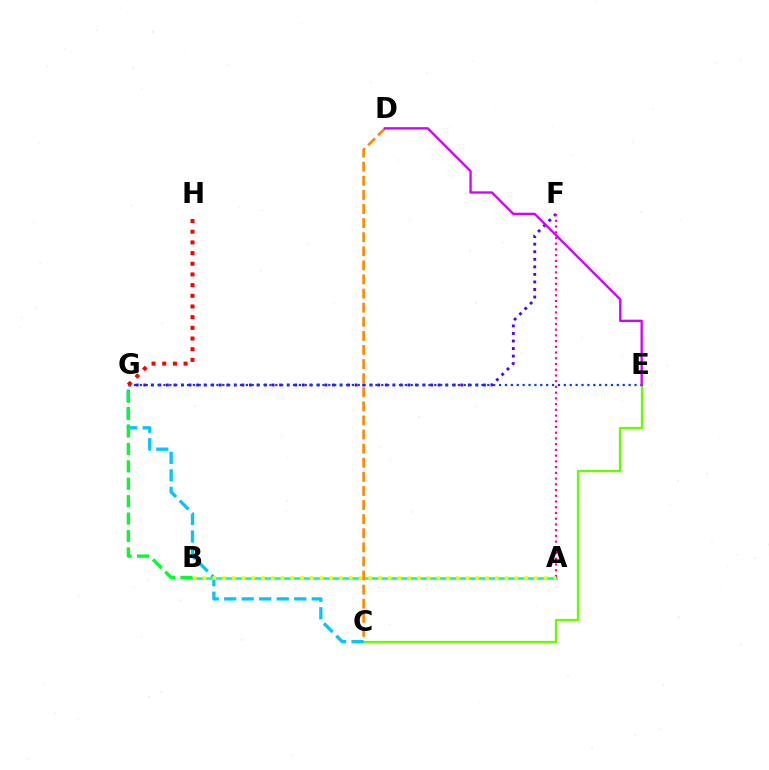{('C', 'E'): [{'color': '#66ff00', 'line_style': 'solid', 'thickness': 1.67}], ('F', 'G'): [{'color': '#4f00ff', 'line_style': 'dotted', 'thickness': 2.05}], ('A', 'F'): [{'color': '#ff00a0', 'line_style': 'dotted', 'thickness': 1.56}], ('C', 'G'): [{'color': '#00c7ff', 'line_style': 'dashed', 'thickness': 2.38}], ('E', 'G'): [{'color': '#003fff', 'line_style': 'dotted', 'thickness': 1.6}], ('A', 'B'): [{'color': '#00ffaf', 'line_style': 'solid', 'thickness': 1.88}, {'color': '#eeff00', 'line_style': 'dotted', 'thickness': 2.65}], ('C', 'D'): [{'color': '#ff8800', 'line_style': 'dashed', 'thickness': 1.92}], ('D', 'E'): [{'color': '#d600ff', 'line_style': 'solid', 'thickness': 1.7}], ('G', 'H'): [{'color': '#ff0000', 'line_style': 'dotted', 'thickness': 2.9}], ('B', 'G'): [{'color': '#00ff27', 'line_style': 'dashed', 'thickness': 2.37}]}